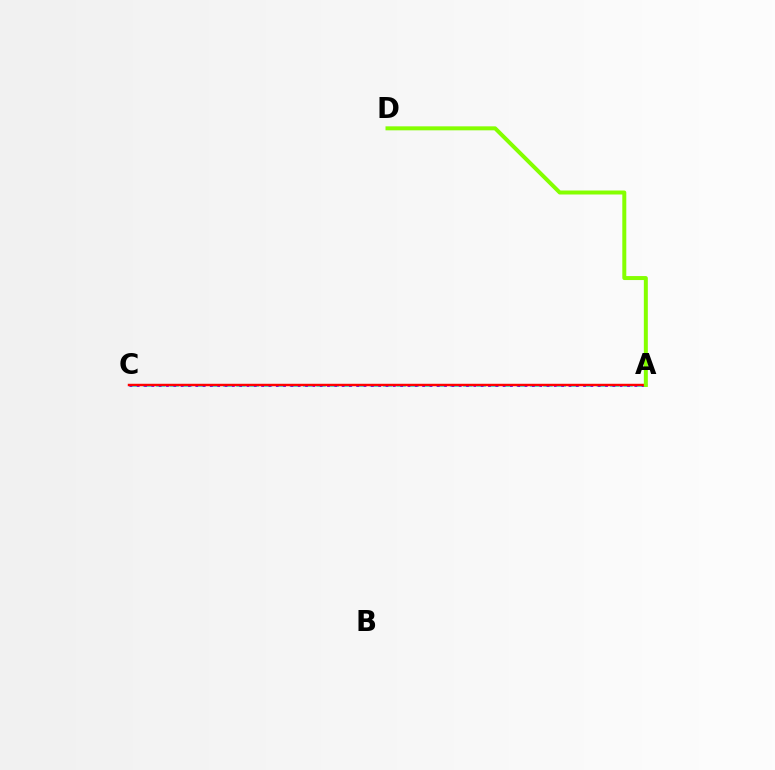{('A', 'C'): [{'color': '#00fff6', 'line_style': 'dashed', 'thickness': 1.81}, {'color': '#7200ff', 'line_style': 'dotted', 'thickness': 1.99}, {'color': '#ff0000', 'line_style': 'solid', 'thickness': 1.76}], ('A', 'D'): [{'color': '#84ff00', 'line_style': 'solid', 'thickness': 2.87}]}